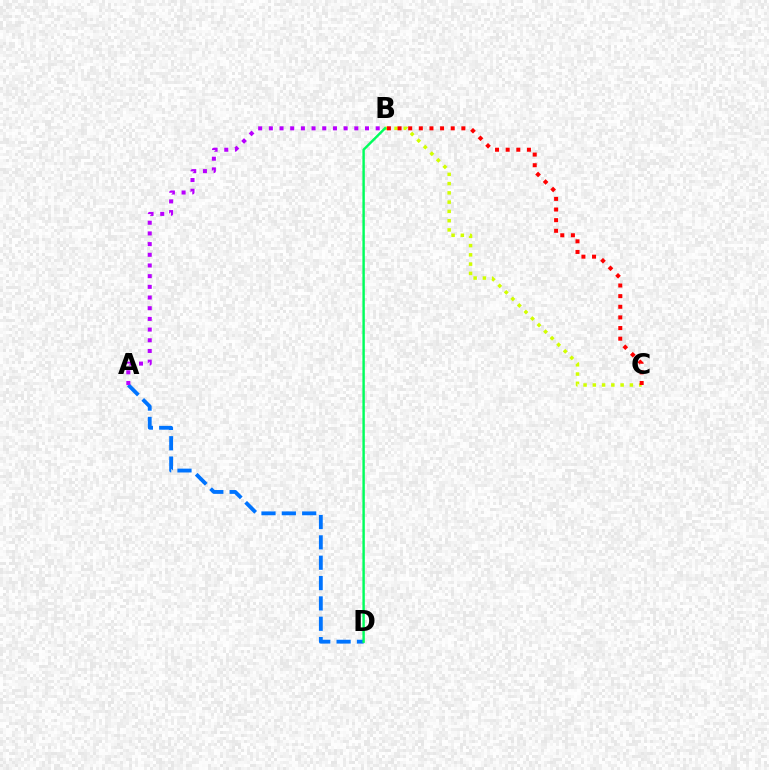{('B', 'C'): [{'color': '#d1ff00', 'line_style': 'dotted', 'thickness': 2.52}, {'color': '#ff0000', 'line_style': 'dotted', 'thickness': 2.89}], ('A', 'D'): [{'color': '#0074ff', 'line_style': 'dashed', 'thickness': 2.76}], ('B', 'D'): [{'color': '#00ff5c', 'line_style': 'solid', 'thickness': 1.75}], ('A', 'B'): [{'color': '#b900ff', 'line_style': 'dotted', 'thickness': 2.9}]}